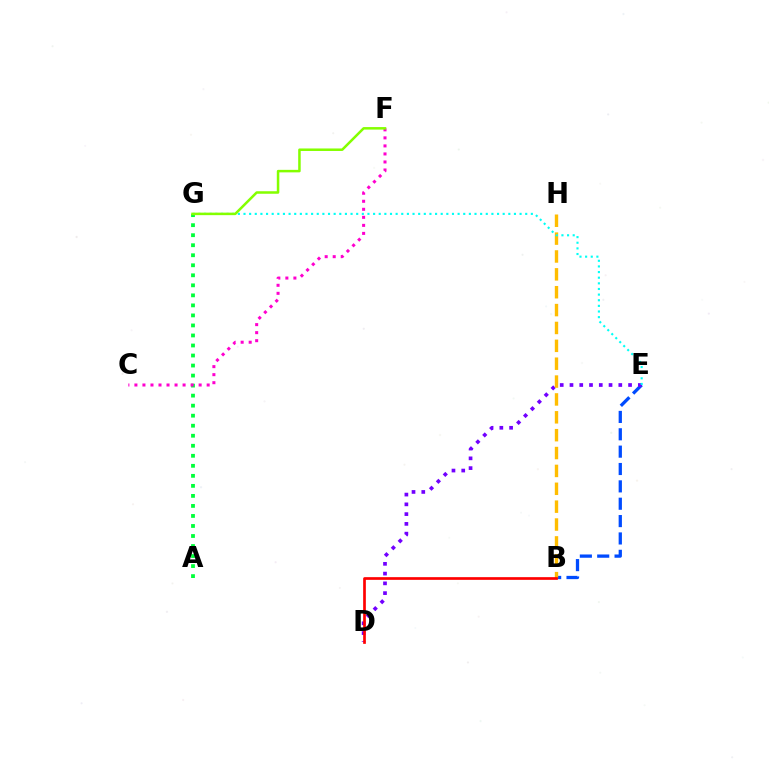{('B', 'E'): [{'color': '#004bff', 'line_style': 'dashed', 'thickness': 2.36}], ('D', 'E'): [{'color': '#7200ff', 'line_style': 'dotted', 'thickness': 2.65}], ('A', 'G'): [{'color': '#00ff39', 'line_style': 'dotted', 'thickness': 2.72}], ('B', 'H'): [{'color': '#ffbd00', 'line_style': 'dashed', 'thickness': 2.43}], ('C', 'F'): [{'color': '#ff00cf', 'line_style': 'dotted', 'thickness': 2.18}], ('E', 'G'): [{'color': '#00fff6', 'line_style': 'dotted', 'thickness': 1.53}], ('F', 'G'): [{'color': '#84ff00', 'line_style': 'solid', 'thickness': 1.81}], ('B', 'D'): [{'color': '#ff0000', 'line_style': 'solid', 'thickness': 1.94}]}